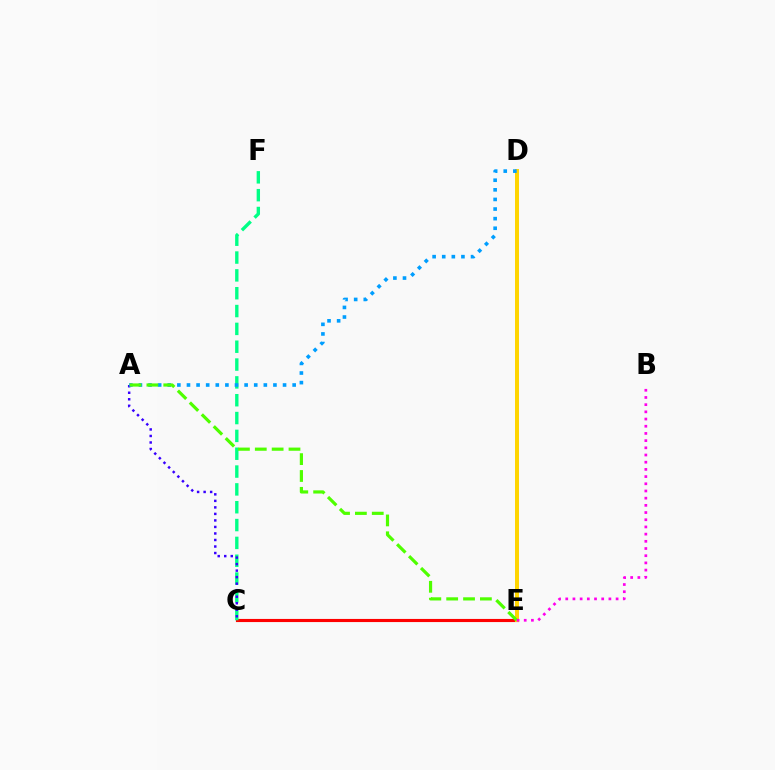{('C', 'E'): [{'color': '#ff0000', 'line_style': 'solid', 'thickness': 2.25}], ('C', 'F'): [{'color': '#00ff86', 'line_style': 'dashed', 'thickness': 2.42}], ('A', 'C'): [{'color': '#3700ff', 'line_style': 'dotted', 'thickness': 1.77}], ('D', 'E'): [{'color': '#ffd500', 'line_style': 'solid', 'thickness': 2.86}], ('A', 'D'): [{'color': '#009eff', 'line_style': 'dotted', 'thickness': 2.61}], ('A', 'E'): [{'color': '#4fff00', 'line_style': 'dashed', 'thickness': 2.29}], ('B', 'E'): [{'color': '#ff00ed', 'line_style': 'dotted', 'thickness': 1.95}]}